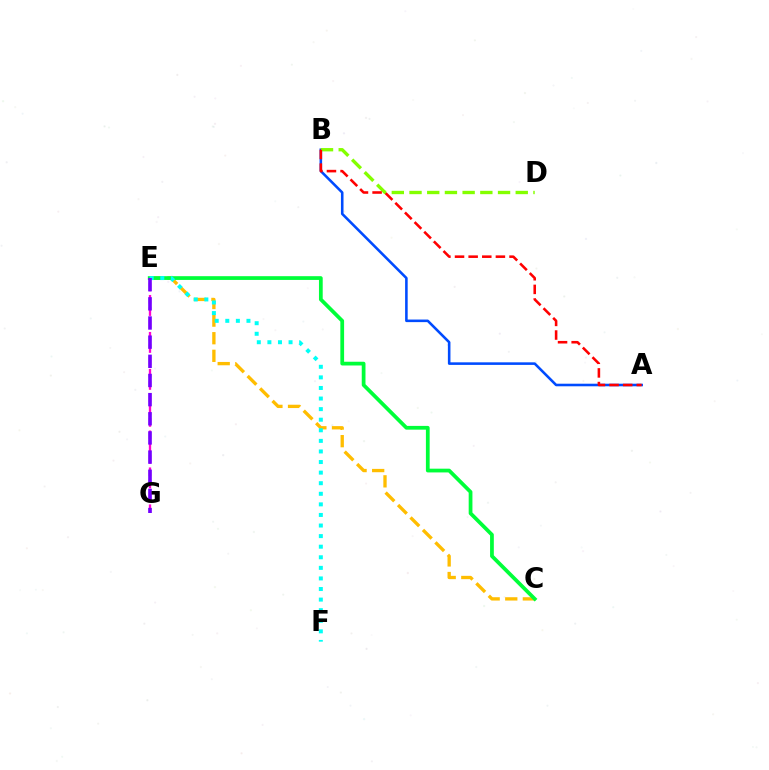{('A', 'B'): [{'color': '#004bff', 'line_style': 'solid', 'thickness': 1.86}, {'color': '#ff0000', 'line_style': 'dashed', 'thickness': 1.85}], ('C', 'E'): [{'color': '#ffbd00', 'line_style': 'dashed', 'thickness': 2.39}, {'color': '#00ff39', 'line_style': 'solid', 'thickness': 2.7}], ('B', 'D'): [{'color': '#84ff00', 'line_style': 'dashed', 'thickness': 2.41}], ('E', 'F'): [{'color': '#00fff6', 'line_style': 'dotted', 'thickness': 2.88}], ('E', 'G'): [{'color': '#ff00cf', 'line_style': 'dashed', 'thickness': 1.67}, {'color': '#7200ff', 'line_style': 'dashed', 'thickness': 2.6}]}